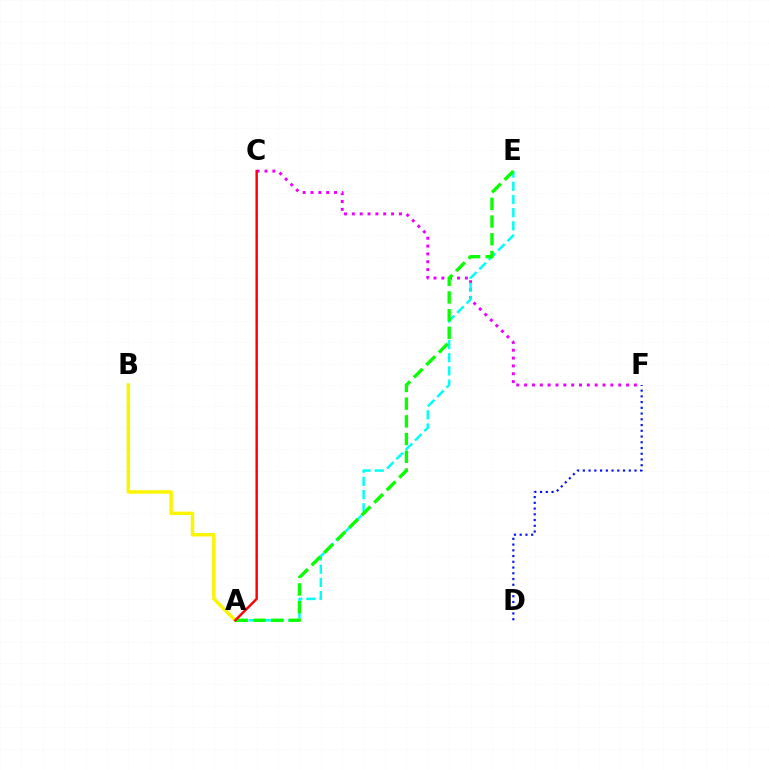{('C', 'F'): [{'color': '#ee00ff', 'line_style': 'dotted', 'thickness': 2.13}], ('D', 'F'): [{'color': '#0010ff', 'line_style': 'dotted', 'thickness': 1.56}], ('A', 'B'): [{'color': '#fcf500', 'line_style': 'solid', 'thickness': 2.5}], ('A', 'E'): [{'color': '#00fff6', 'line_style': 'dashed', 'thickness': 1.79}, {'color': '#08ff00', 'line_style': 'dashed', 'thickness': 2.4}], ('A', 'C'): [{'color': '#ff0000', 'line_style': 'solid', 'thickness': 1.75}]}